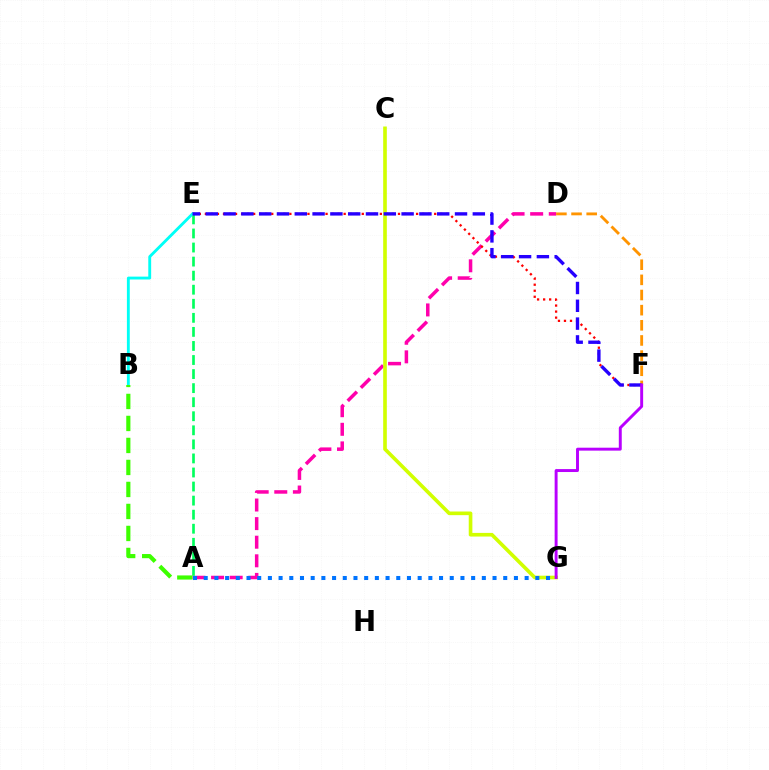{('A', 'D'): [{'color': '#ff00ac', 'line_style': 'dashed', 'thickness': 2.53}], ('E', 'F'): [{'color': '#ff0000', 'line_style': 'dotted', 'thickness': 1.64}, {'color': '#2500ff', 'line_style': 'dashed', 'thickness': 2.42}], ('D', 'F'): [{'color': '#ff9400', 'line_style': 'dashed', 'thickness': 2.06}], ('C', 'G'): [{'color': '#d1ff00', 'line_style': 'solid', 'thickness': 2.62}], ('A', 'G'): [{'color': '#0074ff', 'line_style': 'dotted', 'thickness': 2.91}], ('A', 'E'): [{'color': '#00ff5c', 'line_style': 'dashed', 'thickness': 1.91}], ('B', 'E'): [{'color': '#00fff6', 'line_style': 'solid', 'thickness': 2.06}], ('A', 'B'): [{'color': '#3dff00', 'line_style': 'dashed', 'thickness': 2.99}], ('F', 'G'): [{'color': '#b900ff', 'line_style': 'solid', 'thickness': 2.11}]}